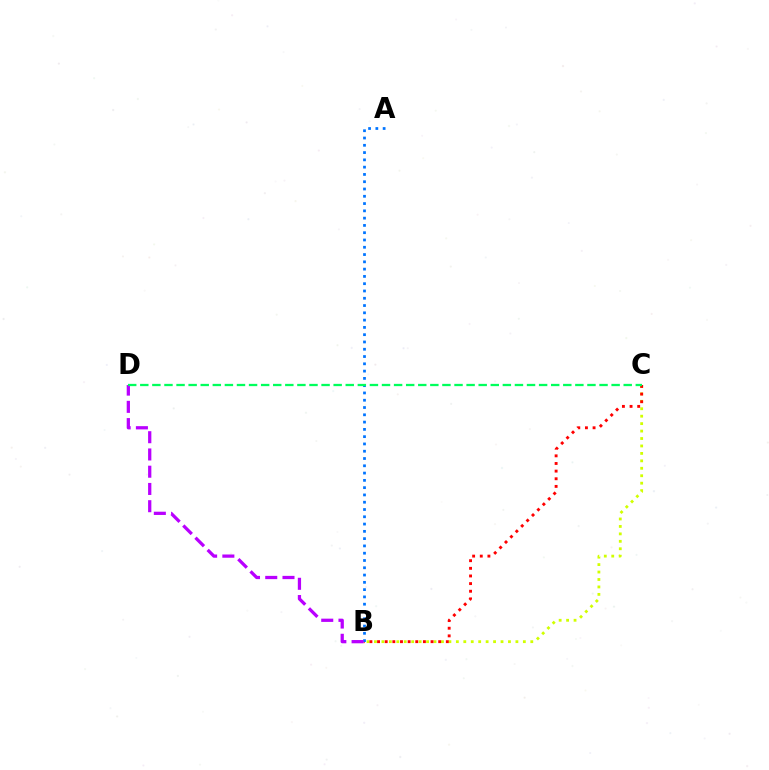{('B', 'C'): [{'color': '#d1ff00', 'line_style': 'dotted', 'thickness': 2.02}, {'color': '#ff0000', 'line_style': 'dotted', 'thickness': 2.08}], ('A', 'B'): [{'color': '#0074ff', 'line_style': 'dotted', 'thickness': 1.98}], ('B', 'D'): [{'color': '#b900ff', 'line_style': 'dashed', 'thickness': 2.34}], ('C', 'D'): [{'color': '#00ff5c', 'line_style': 'dashed', 'thickness': 1.64}]}